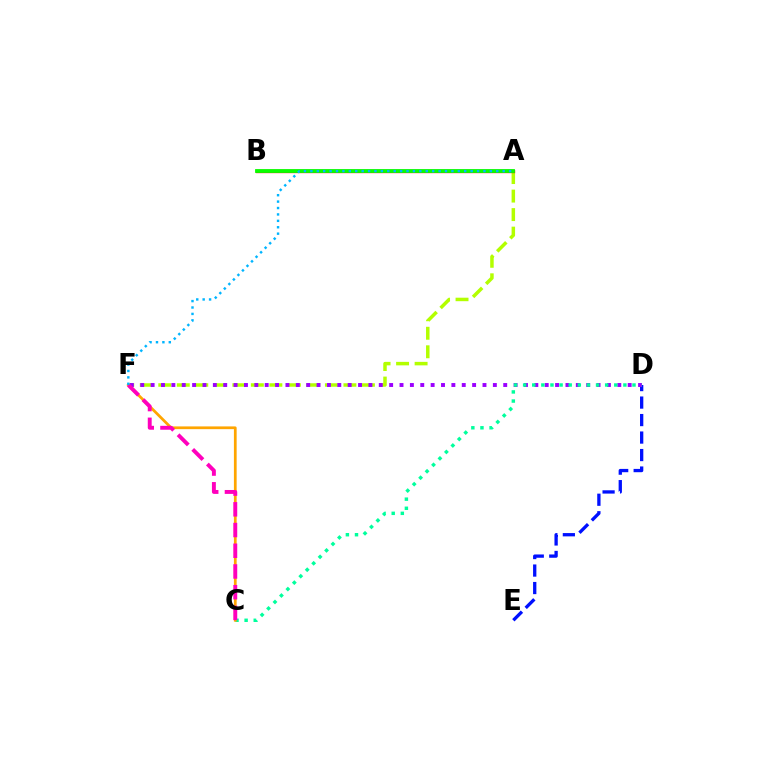{('A', 'F'): [{'color': '#b3ff00', 'line_style': 'dashed', 'thickness': 2.52}, {'color': '#00b5ff', 'line_style': 'dotted', 'thickness': 1.74}], ('A', 'B'): [{'color': '#ff0000', 'line_style': 'solid', 'thickness': 2.37}, {'color': '#08ff00', 'line_style': 'solid', 'thickness': 2.74}], ('D', 'E'): [{'color': '#0010ff', 'line_style': 'dashed', 'thickness': 2.38}], ('D', 'F'): [{'color': '#9b00ff', 'line_style': 'dotted', 'thickness': 2.82}], ('C', 'D'): [{'color': '#00ff9d', 'line_style': 'dotted', 'thickness': 2.48}], ('C', 'F'): [{'color': '#ffa500', 'line_style': 'solid', 'thickness': 1.97}, {'color': '#ff00bd', 'line_style': 'dashed', 'thickness': 2.81}]}